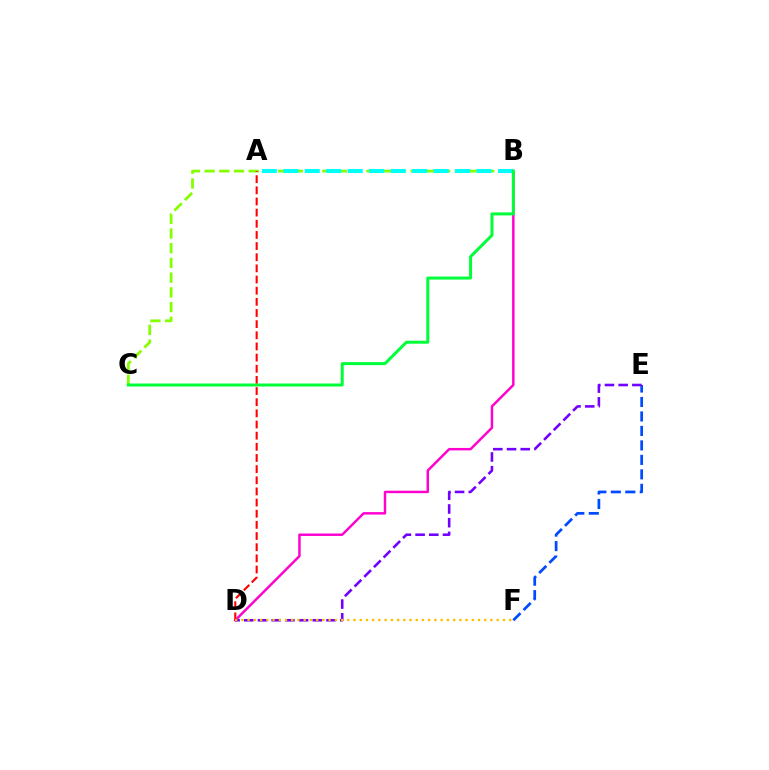{('B', 'C'): [{'color': '#84ff00', 'line_style': 'dashed', 'thickness': 2.0}, {'color': '#00ff39', 'line_style': 'solid', 'thickness': 2.15}], ('B', 'D'): [{'color': '#ff00cf', 'line_style': 'solid', 'thickness': 1.77}], ('E', 'F'): [{'color': '#004bff', 'line_style': 'dashed', 'thickness': 1.97}], ('A', 'B'): [{'color': '#00fff6', 'line_style': 'dashed', 'thickness': 2.92}], ('D', 'E'): [{'color': '#7200ff', 'line_style': 'dashed', 'thickness': 1.86}], ('A', 'D'): [{'color': '#ff0000', 'line_style': 'dashed', 'thickness': 1.52}], ('D', 'F'): [{'color': '#ffbd00', 'line_style': 'dotted', 'thickness': 1.69}]}